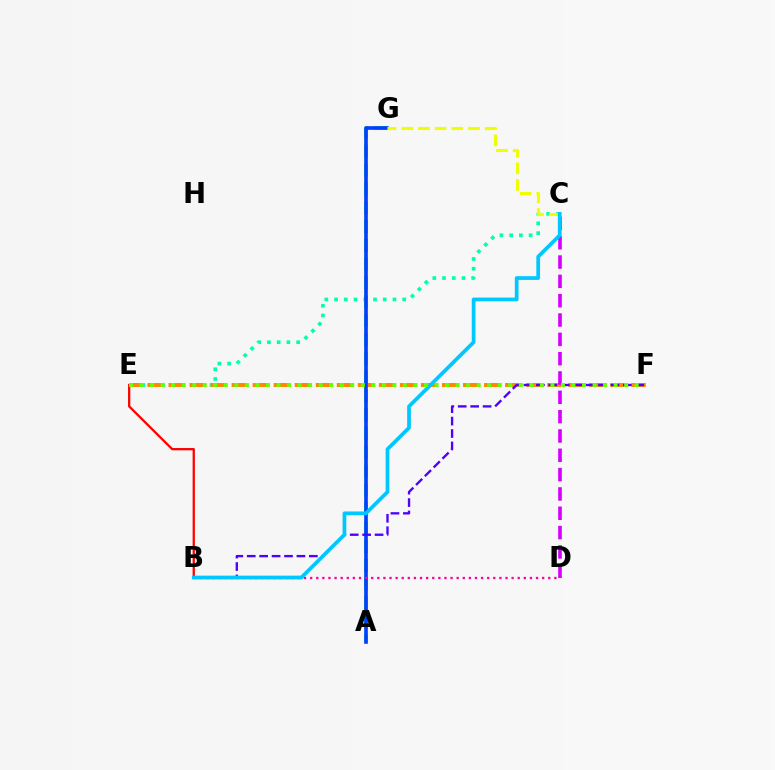{('C', 'E'): [{'color': '#00ffaf', 'line_style': 'dotted', 'thickness': 2.64}], ('B', 'E'): [{'color': '#ff0000', 'line_style': 'solid', 'thickness': 1.64}], ('A', 'G'): [{'color': '#00ff27', 'line_style': 'dashed', 'thickness': 2.56}, {'color': '#003fff', 'line_style': 'solid', 'thickness': 2.62}], ('E', 'F'): [{'color': '#ff8800', 'line_style': 'dashed', 'thickness': 2.86}, {'color': '#66ff00', 'line_style': 'dotted', 'thickness': 2.86}], ('C', 'D'): [{'color': '#d600ff', 'line_style': 'dashed', 'thickness': 2.63}], ('B', 'D'): [{'color': '#ff00a0', 'line_style': 'dotted', 'thickness': 1.66}], ('C', 'G'): [{'color': '#eeff00', 'line_style': 'dashed', 'thickness': 2.27}], ('B', 'F'): [{'color': '#4f00ff', 'line_style': 'dashed', 'thickness': 1.69}], ('B', 'C'): [{'color': '#00c7ff', 'line_style': 'solid', 'thickness': 2.69}]}